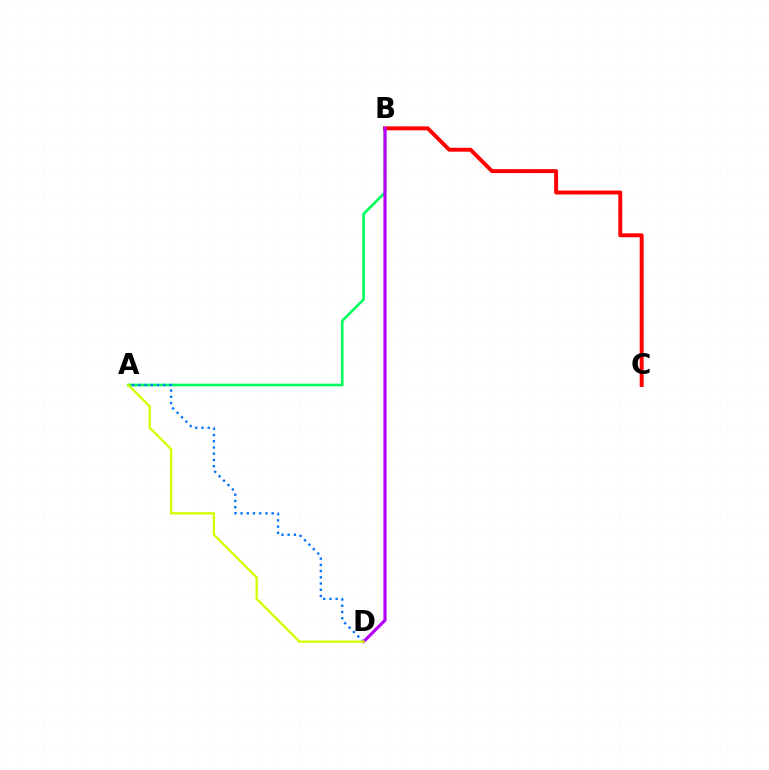{('A', 'B'): [{'color': '#00ff5c', 'line_style': 'solid', 'thickness': 1.9}], ('B', 'C'): [{'color': '#ff0000', 'line_style': 'solid', 'thickness': 2.83}], ('A', 'D'): [{'color': '#0074ff', 'line_style': 'dotted', 'thickness': 1.69}, {'color': '#d1ff00', 'line_style': 'solid', 'thickness': 1.68}], ('B', 'D'): [{'color': '#b900ff', 'line_style': 'solid', 'thickness': 2.28}]}